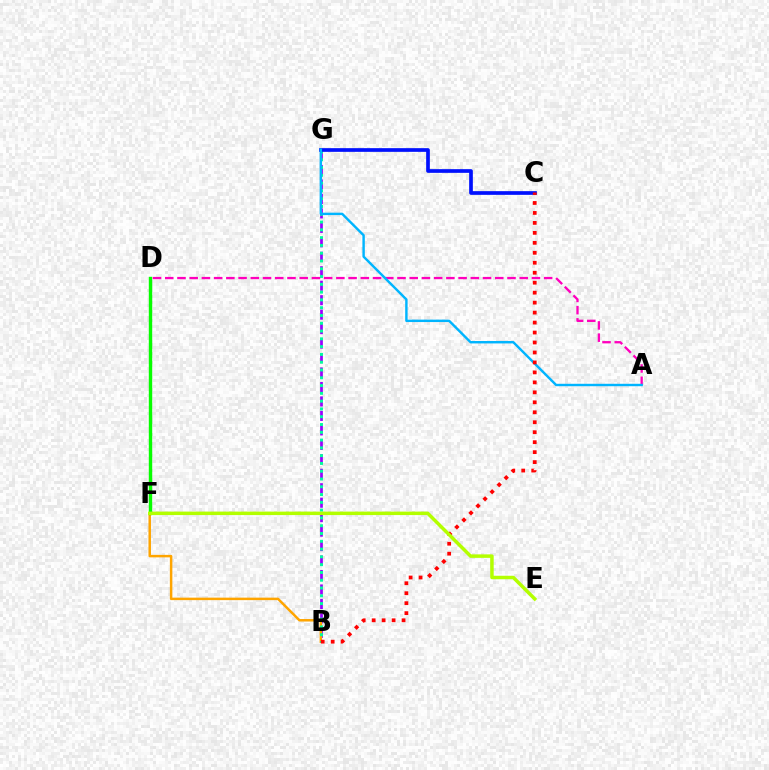{('B', 'G'): [{'color': '#9b00ff', 'line_style': 'dashed', 'thickness': 1.97}, {'color': '#00ff9d', 'line_style': 'dotted', 'thickness': 2.12}], ('B', 'F'): [{'color': '#ffa500', 'line_style': 'solid', 'thickness': 1.79}], ('D', 'F'): [{'color': '#08ff00', 'line_style': 'solid', 'thickness': 2.45}], ('C', 'G'): [{'color': '#0010ff', 'line_style': 'solid', 'thickness': 2.65}], ('A', 'D'): [{'color': '#ff00bd', 'line_style': 'dashed', 'thickness': 1.66}], ('A', 'G'): [{'color': '#00b5ff', 'line_style': 'solid', 'thickness': 1.74}], ('B', 'C'): [{'color': '#ff0000', 'line_style': 'dotted', 'thickness': 2.71}], ('E', 'F'): [{'color': '#b3ff00', 'line_style': 'solid', 'thickness': 2.51}]}